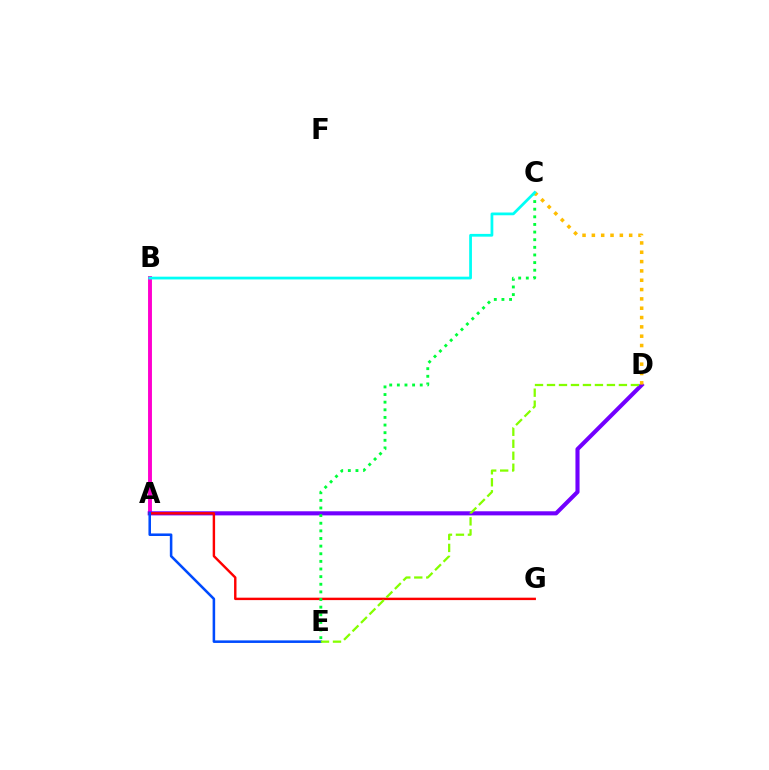{('A', 'B'): [{'color': '#ff00cf', 'line_style': 'solid', 'thickness': 2.81}], ('A', 'D'): [{'color': '#7200ff', 'line_style': 'solid', 'thickness': 2.95}], ('A', 'G'): [{'color': '#ff0000', 'line_style': 'solid', 'thickness': 1.75}], ('C', 'E'): [{'color': '#00ff39', 'line_style': 'dotted', 'thickness': 2.07}], ('A', 'E'): [{'color': '#004bff', 'line_style': 'solid', 'thickness': 1.84}], ('C', 'D'): [{'color': '#ffbd00', 'line_style': 'dotted', 'thickness': 2.53}], ('D', 'E'): [{'color': '#84ff00', 'line_style': 'dashed', 'thickness': 1.63}], ('B', 'C'): [{'color': '#00fff6', 'line_style': 'solid', 'thickness': 1.99}]}